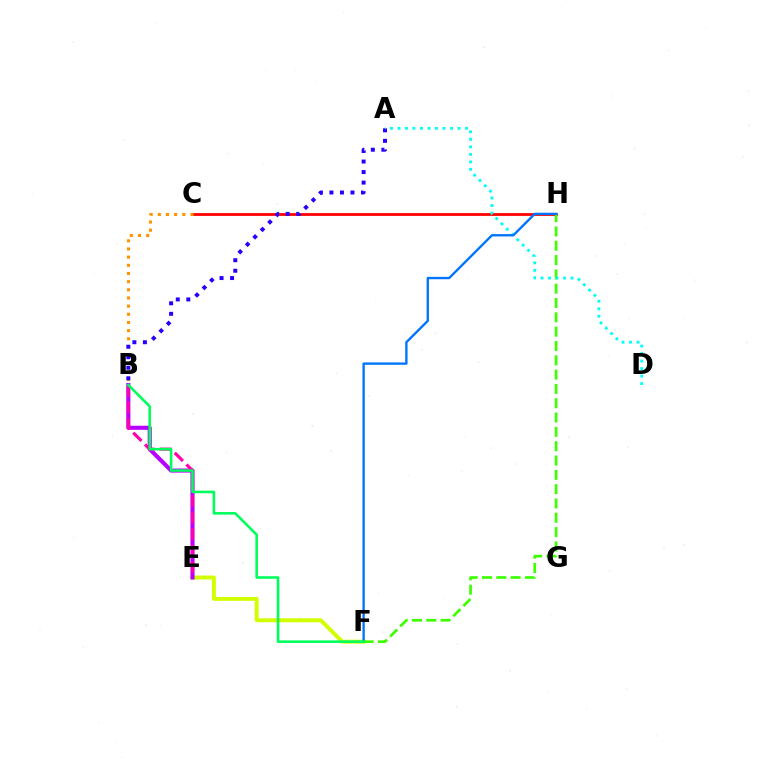{('C', 'H'): [{'color': '#ff0000', 'line_style': 'solid', 'thickness': 2.0}], ('B', 'C'): [{'color': '#ff9400', 'line_style': 'dotted', 'thickness': 2.22}], ('E', 'F'): [{'color': '#d1ff00', 'line_style': 'solid', 'thickness': 2.83}], ('F', 'H'): [{'color': '#3dff00', 'line_style': 'dashed', 'thickness': 1.94}, {'color': '#0074ff', 'line_style': 'solid', 'thickness': 1.69}], ('A', 'B'): [{'color': '#2500ff', 'line_style': 'dotted', 'thickness': 2.86}], ('B', 'E'): [{'color': '#b900ff', 'line_style': 'solid', 'thickness': 2.95}, {'color': '#ff00ac', 'line_style': 'dashed', 'thickness': 2.25}], ('A', 'D'): [{'color': '#00fff6', 'line_style': 'dotted', 'thickness': 2.04}], ('B', 'F'): [{'color': '#00ff5c', 'line_style': 'solid', 'thickness': 1.86}]}